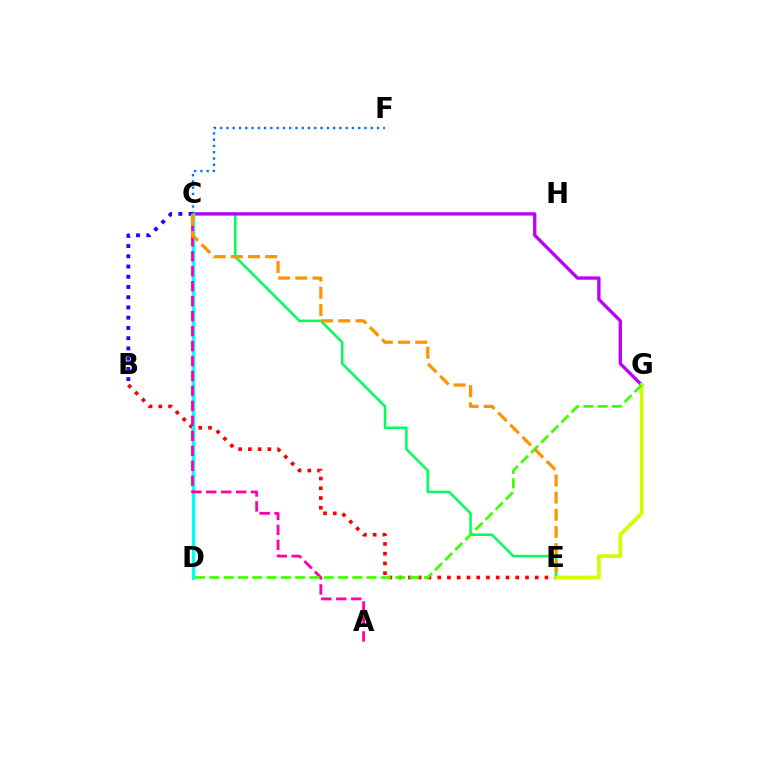{('C', 'E'): [{'color': '#00ff5c', 'line_style': 'solid', 'thickness': 1.83}, {'color': '#ff9400', 'line_style': 'dashed', 'thickness': 2.33}], ('C', 'G'): [{'color': '#b900ff', 'line_style': 'solid', 'thickness': 2.39}], ('B', 'E'): [{'color': '#ff0000', 'line_style': 'dotted', 'thickness': 2.65}], ('C', 'D'): [{'color': '#00fff6', 'line_style': 'solid', 'thickness': 2.44}], ('A', 'C'): [{'color': '#ff00ac', 'line_style': 'dashed', 'thickness': 2.03}], ('E', 'G'): [{'color': '#d1ff00', 'line_style': 'solid', 'thickness': 2.68}], ('B', 'C'): [{'color': '#2500ff', 'line_style': 'dotted', 'thickness': 2.78}], ('C', 'F'): [{'color': '#0074ff', 'line_style': 'dotted', 'thickness': 1.71}], ('D', 'G'): [{'color': '#3dff00', 'line_style': 'dashed', 'thickness': 1.94}]}